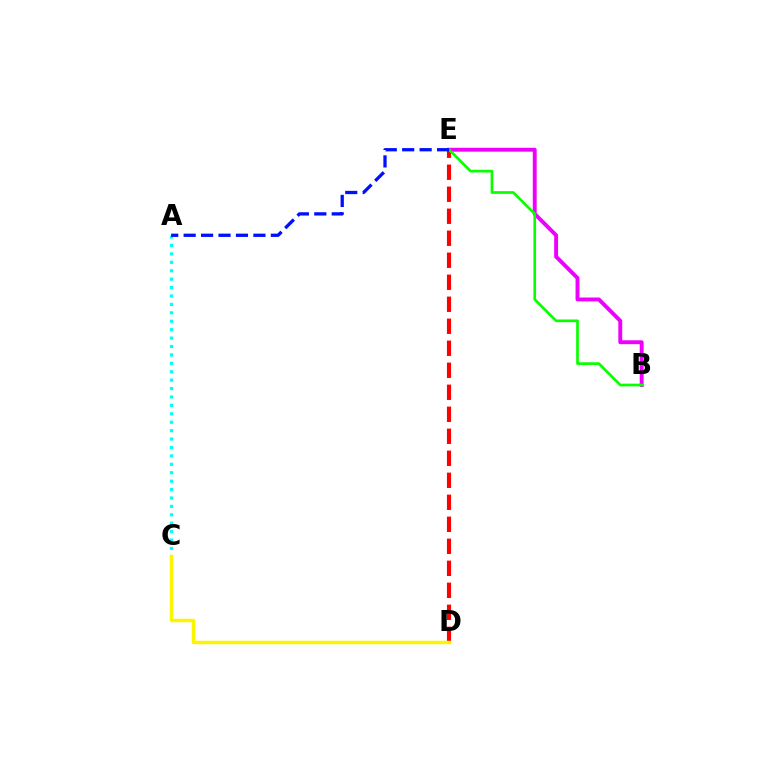{('B', 'E'): [{'color': '#ee00ff', 'line_style': 'solid', 'thickness': 2.81}, {'color': '#08ff00', 'line_style': 'solid', 'thickness': 1.94}], ('D', 'E'): [{'color': '#ff0000', 'line_style': 'dashed', 'thickness': 2.99}], ('A', 'C'): [{'color': '#00fff6', 'line_style': 'dotted', 'thickness': 2.29}], ('C', 'D'): [{'color': '#fcf500', 'line_style': 'solid', 'thickness': 2.5}], ('A', 'E'): [{'color': '#0010ff', 'line_style': 'dashed', 'thickness': 2.37}]}